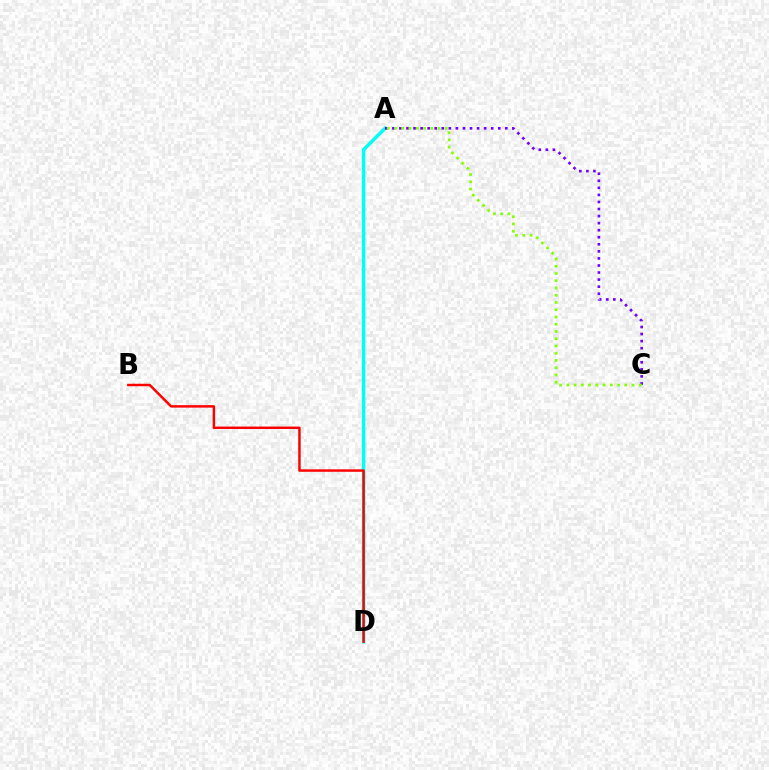{('A', 'D'): [{'color': '#00fff6', 'line_style': 'solid', 'thickness': 2.5}], ('B', 'D'): [{'color': '#ff0000', 'line_style': 'solid', 'thickness': 1.77}], ('A', 'C'): [{'color': '#7200ff', 'line_style': 'dotted', 'thickness': 1.92}, {'color': '#84ff00', 'line_style': 'dotted', 'thickness': 1.97}]}